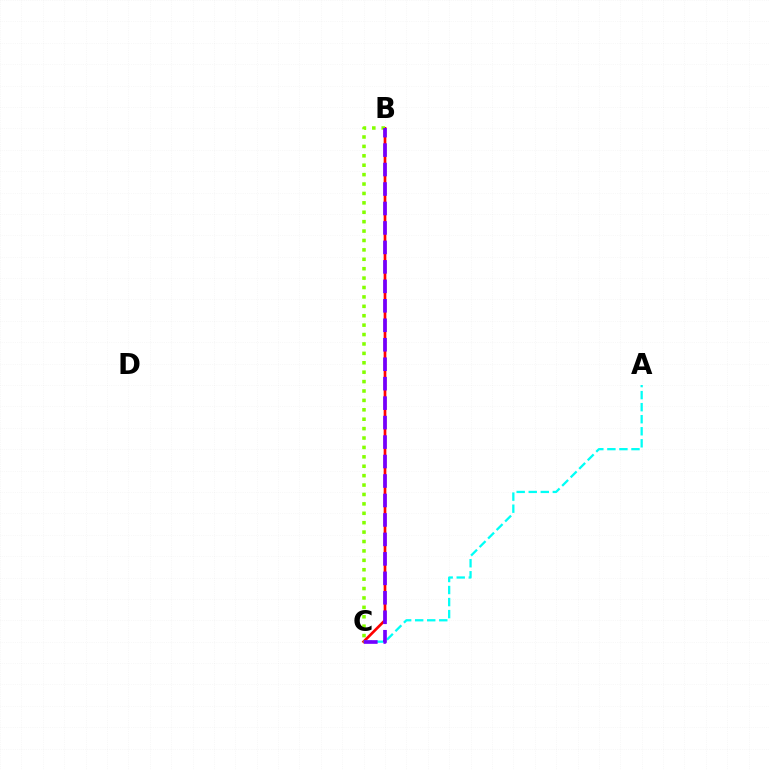{('B', 'C'): [{'color': '#ff0000', 'line_style': 'solid', 'thickness': 1.93}, {'color': '#84ff00', 'line_style': 'dotted', 'thickness': 2.56}, {'color': '#7200ff', 'line_style': 'dashed', 'thickness': 2.64}], ('A', 'C'): [{'color': '#00fff6', 'line_style': 'dashed', 'thickness': 1.64}]}